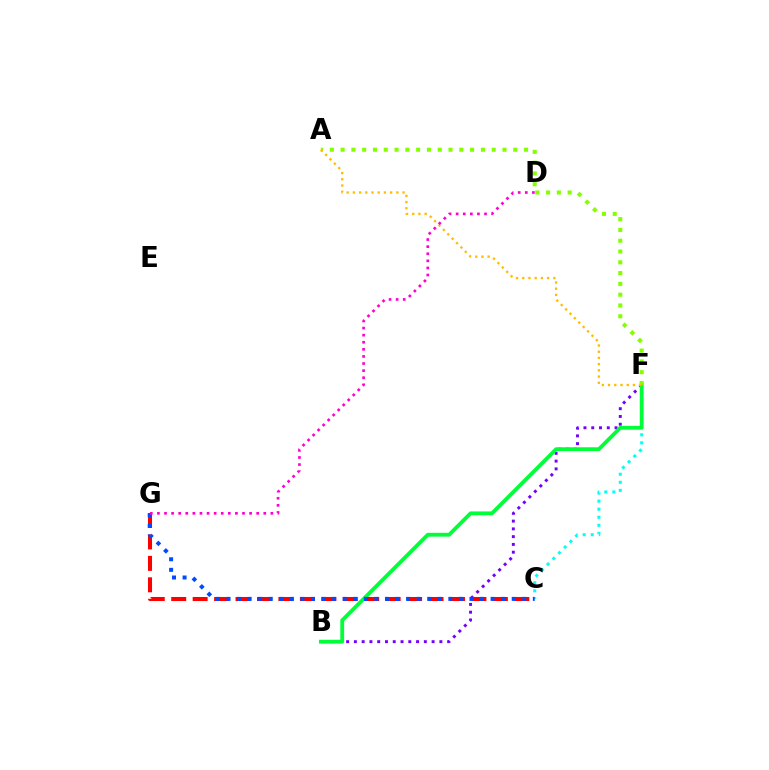{('C', 'F'): [{'color': '#00fff6', 'line_style': 'dotted', 'thickness': 2.19}], ('B', 'F'): [{'color': '#7200ff', 'line_style': 'dotted', 'thickness': 2.11}, {'color': '#00ff39', 'line_style': 'solid', 'thickness': 2.74}], ('C', 'G'): [{'color': '#ff0000', 'line_style': 'dashed', 'thickness': 2.91}, {'color': '#004bff', 'line_style': 'dotted', 'thickness': 2.87}], ('A', 'F'): [{'color': '#84ff00', 'line_style': 'dotted', 'thickness': 2.93}, {'color': '#ffbd00', 'line_style': 'dotted', 'thickness': 1.69}], ('D', 'G'): [{'color': '#ff00cf', 'line_style': 'dotted', 'thickness': 1.93}]}